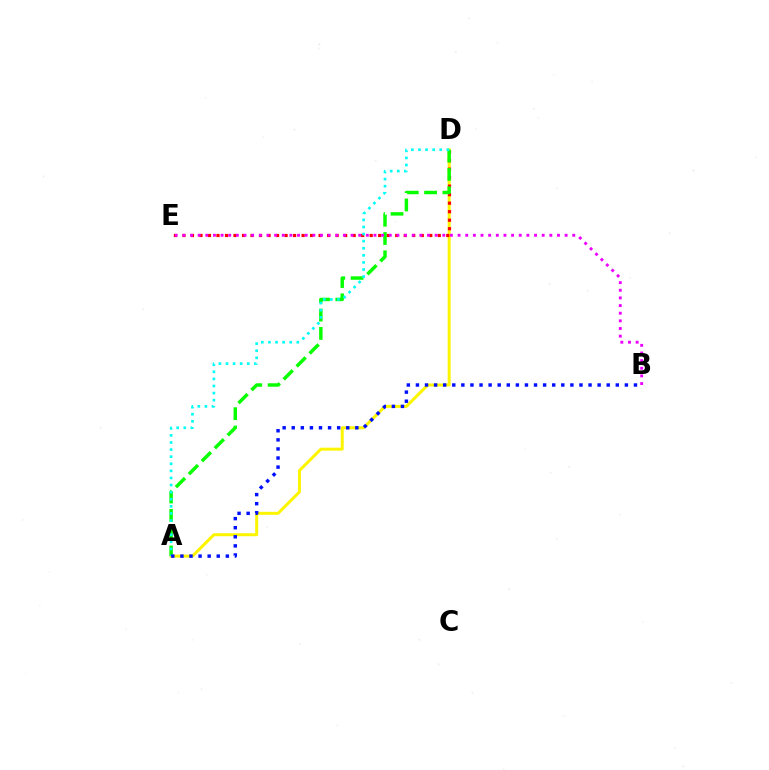{('A', 'D'): [{'color': '#fcf500', 'line_style': 'solid', 'thickness': 2.15}, {'color': '#08ff00', 'line_style': 'dashed', 'thickness': 2.49}, {'color': '#00fff6', 'line_style': 'dotted', 'thickness': 1.93}], ('D', 'E'): [{'color': '#ff0000', 'line_style': 'dotted', 'thickness': 2.31}], ('B', 'E'): [{'color': '#ee00ff', 'line_style': 'dotted', 'thickness': 2.08}], ('A', 'B'): [{'color': '#0010ff', 'line_style': 'dotted', 'thickness': 2.47}]}